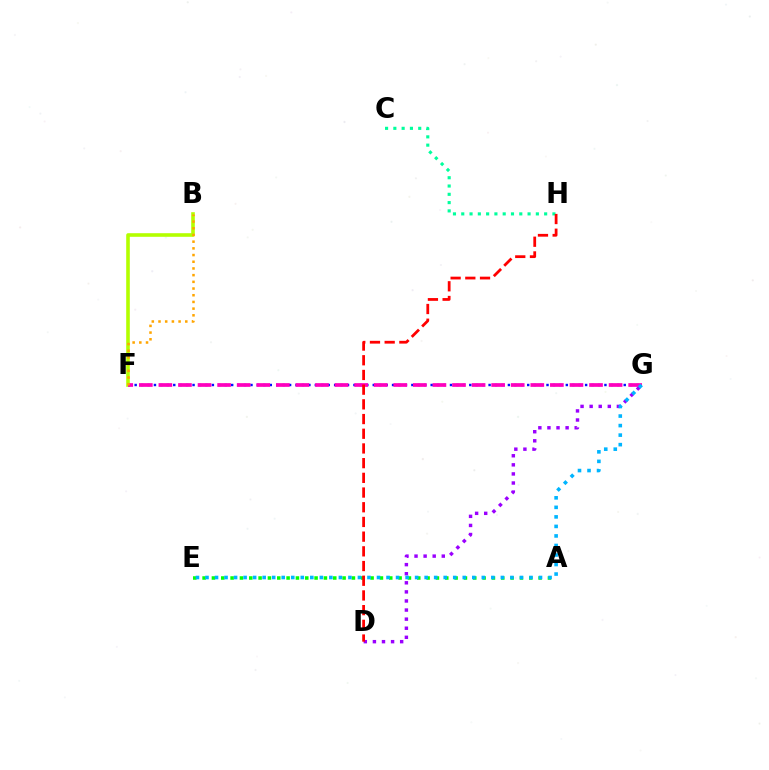{('A', 'E'): [{'color': '#08ff00', 'line_style': 'dotted', 'thickness': 2.54}], ('B', 'F'): [{'color': '#b3ff00', 'line_style': 'solid', 'thickness': 2.59}, {'color': '#ffa500', 'line_style': 'dotted', 'thickness': 1.82}], ('F', 'G'): [{'color': '#0010ff', 'line_style': 'dotted', 'thickness': 1.75}, {'color': '#ff00bd', 'line_style': 'dashed', 'thickness': 2.66}], ('D', 'G'): [{'color': '#9b00ff', 'line_style': 'dotted', 'thickness': 2.47}], ('C', 'H'): [{'color': '#00ff9d', 'line_style': 'dotted', 'thickness': 2.25}], ('D', 'H'): [{'color': '#ff0000', 'line_style': 'dashed', 'thickness': 2.0}], ('E', 'G'): [{'color': '#00b5ff', 'line_style': 'dotted', 'thickness': 2.59}]}